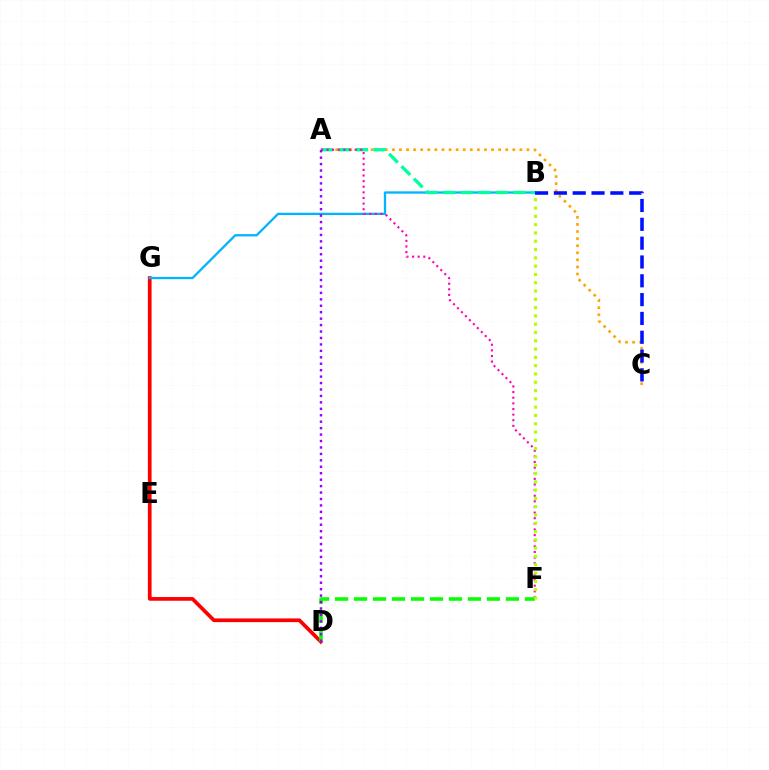{('D', 'G'): [{'color': '#ff0000', 'line_style': 'solid', 'thickness': 2.67}], ('B', 'G'): [{'color': '#00b5ff', 'line_style': 'solid', 'thickness': 1.65}], ('A', 'C'): [{'color': '#ffa500', 'line_style': 'dotted', 'thickness': 1.92}], ('D', 'F'): [{'color': '#08ff00', 'line_style': 'dashed', 'thickness': 2.58}], ('B', 'C'): [{'color': '#0010ff', 'line_style': 'dashed', 'thickness': 2.56}], ('A', 'B'): [{'color': '#00ff9d', 'line_style': 'dashed', 'thickness': 2.38}], ('A', 'D'): [{'color': '#9b00ff', 'line_style': 'dotted', 'thickness': 1.75}], ('A', 'F'): [{'color': '#ff00bd', 'line_style': 'dotted', 'thickness': 1.53}], ('B', 'F'): [{'color': '#b3ff00', 'line_style': 'dotted', 'thickness': 2.25}]}